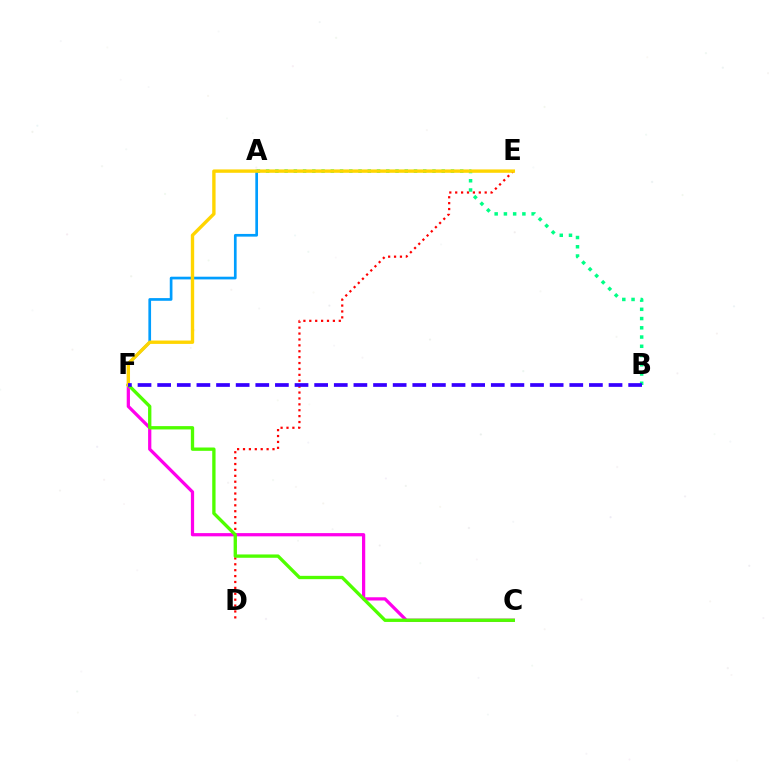{('C', 'F'): [{'color': '#ff00ed', 'line_style': 'solid', 'thickness': 2.33}, {'color': '#4fff00', 'line_style': 'solid', 'thickness': 2.4}], ('D', 'E'): [{'color': '#ff0000', 'line_style': 'dotted', 'thickness': 1.6}], ('A', 'B'): [{'color': '#00ff86', 'line_style': 'dotted', 'thickness': 2.51}], ('A', 'F'): [{'color': '#009eff', 'line_style': 'solid', 'thickness': 1.94}], ('E', 'F'): [{'color': '#ffd500', 'line_style': 'solid', 'thickness': 2.43}], ('B', 'F'): [{'color': '#3700ff', 'line_style': 'dashed', 'thickness': 2.67}]}